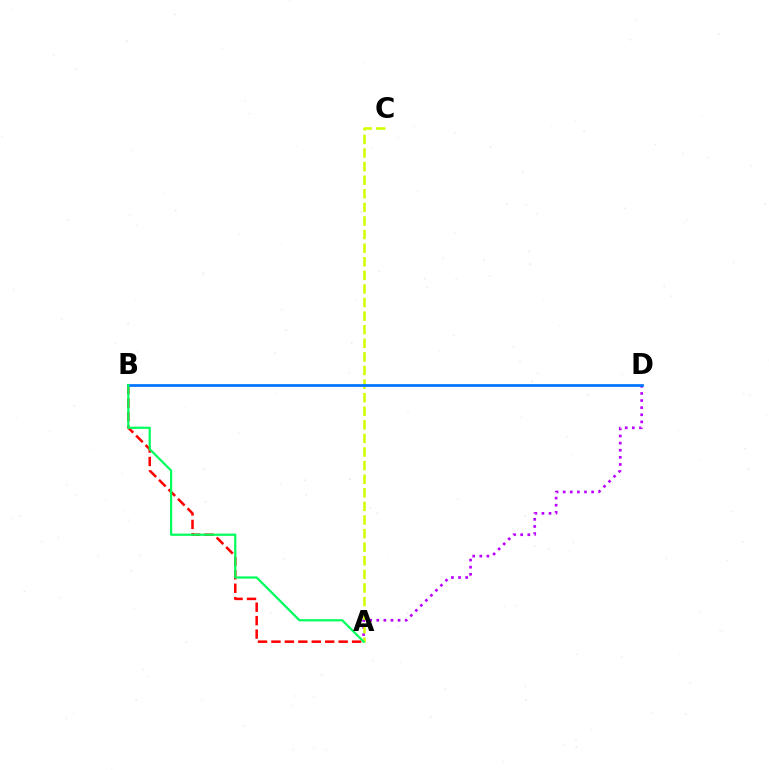{('A', 'B'): [{'color': '#ff0000', 'line_style': 'dashed', 'thickness': 1.83}, {'color': '#00ff5c', 'line_style': 'solid', 'thickness': 1.6}], ('A', 'D'): [{'color': '#b900ff', 'line_style': 'dotted', 'thickness': 1.93}], ('A', 'C'): [{'color': '#d1ff00', 'line_style': 'dashed', 'thickness': 1.85}], ('B', 'D'): [{'color': '#0074ff', 'line_style': 'solid', 'thickness': 1.97}]}